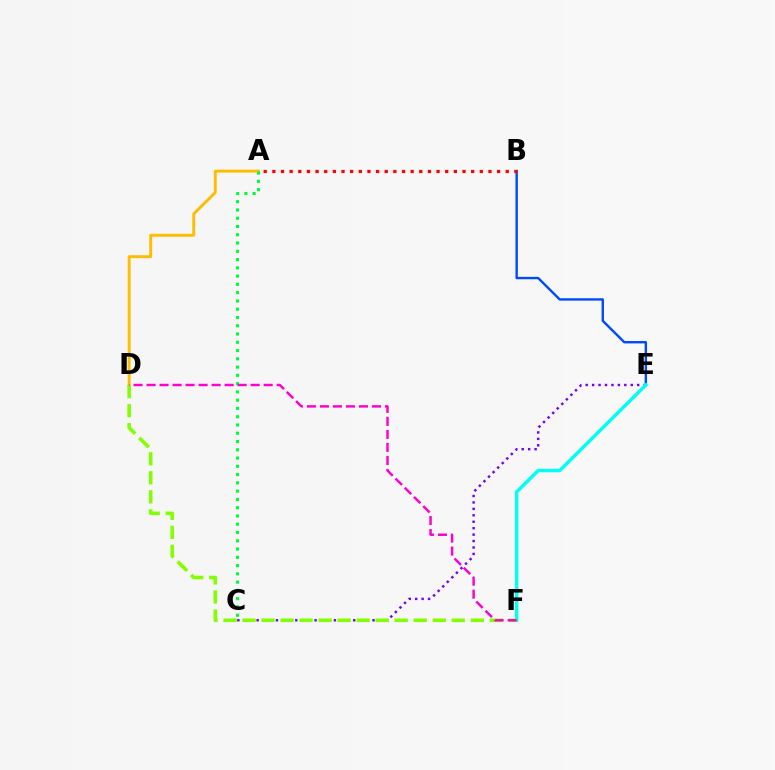{('B', 'E'): [{'color': '#004bff', 'line_style': 'solid', 'thickness': 1.74}], ('C', 'E'): [{'color': '#7200ff', 'line_style': 'dotted', 'thickness': 1.75}], ('A', 'D'): [{'color': '#ffbd00', 'line_style': 'solid', 'thickness': 2.1}], ('E', 'F'): [{'color': '#00fff6', 'line_style': 'solid', 'thickness': 2.49}], ('D', 'F'): [{'color': '#84ff00', 'line_style': 'dashed', 'thickness': 2.58}, {'color': '#ff00cf', 'line_style': 'dashed', 'thickness': 1.77}], ('A', 'C'): [{'color': '#00ff39', 'line_style': 'dotted', 'thickness': 2.25}], ('A', 'B'): [{'color': '#ff0000', 'line_style': 'dotted', 'thickness': 2.35}]}